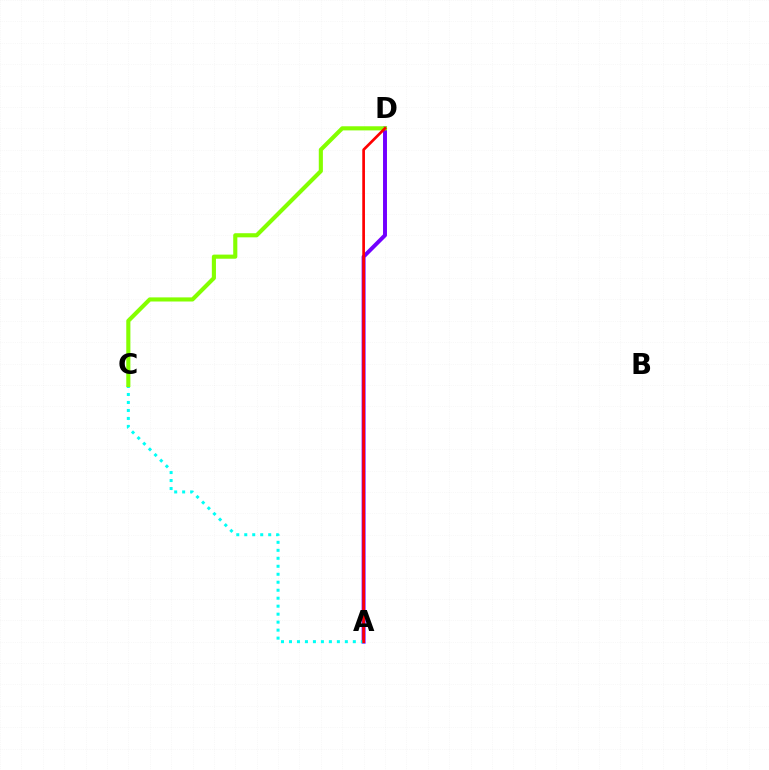{('A', 'D'): [{'color': '#7200ff', 'line_style': 'solid', 'thickness': 2.84}, {'color': '#ff0000', 'line_style': 'solid', 'thickness': 1.94}], ('A', 'C'): [{'color': '#00fff6', 'line_style': 'dotted', 'thickness': 2.17}], ('C', 'D'): [{'color': '#84ff00', 'line_style': 'solid', 'thickness': 2.96}]}